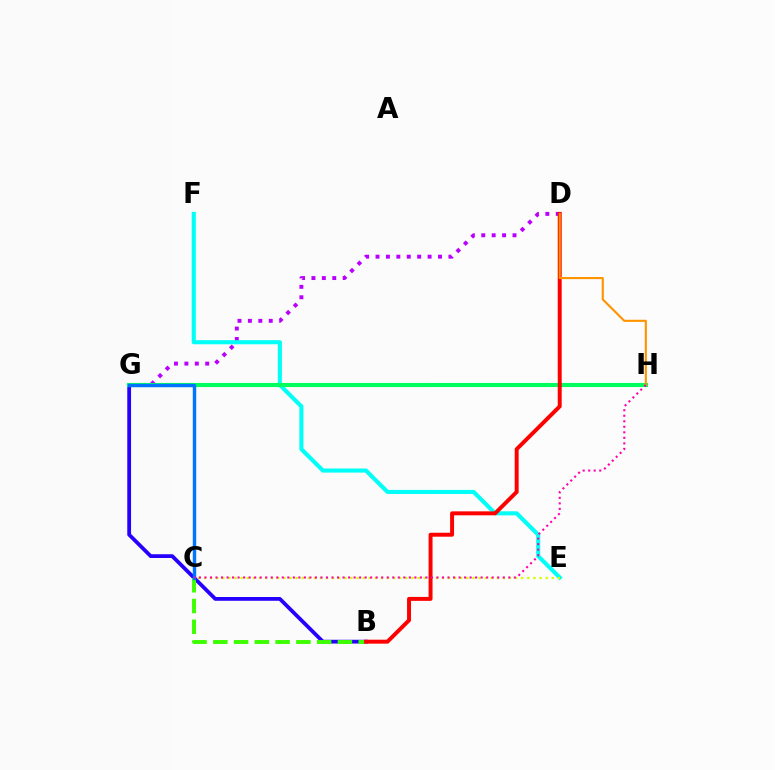{('D', 'G'): [{'color': '#b900ff', 'line_style': 'dotted', 'thickness': 2.83}], ('B', 'G'): [{'color': '#2500ff', 'line_style': 'solid', 'thickness': 2.72}], ('E', 'F'): [{'color': '#00fff6', 'line_style': 'solid', 'thickness': 2.94}], ('C', 'E'): [{'color': '#d1ff00', 'line_style': 'dotted', 'thickness': 1.66}], ('G', 'H'): [{'color': '#00ff5c', 'line_style': 'solid', 'thickness': 2.96}], ('B', 'C'): [{'color': '#3dff00', 'line_style': 'dashed', 'thickness': 2.82}], ('B', 'D'): [{'color': '#ff0000', 'line_style': 'solid', 'thickness': 2.84}], ('C', 'G'): [{'color': '#0074ff', 'line_style': 'solid', 'thickness': 2.46}], ('D', 'H'): [{'color': '#ff9400', 'line_style': 'solid', 'thickness': 1.53}], ('C', 'H'): [{'color': '#ff00ac', 'line_style': 'dotted', 'thickness': 1.5}]}